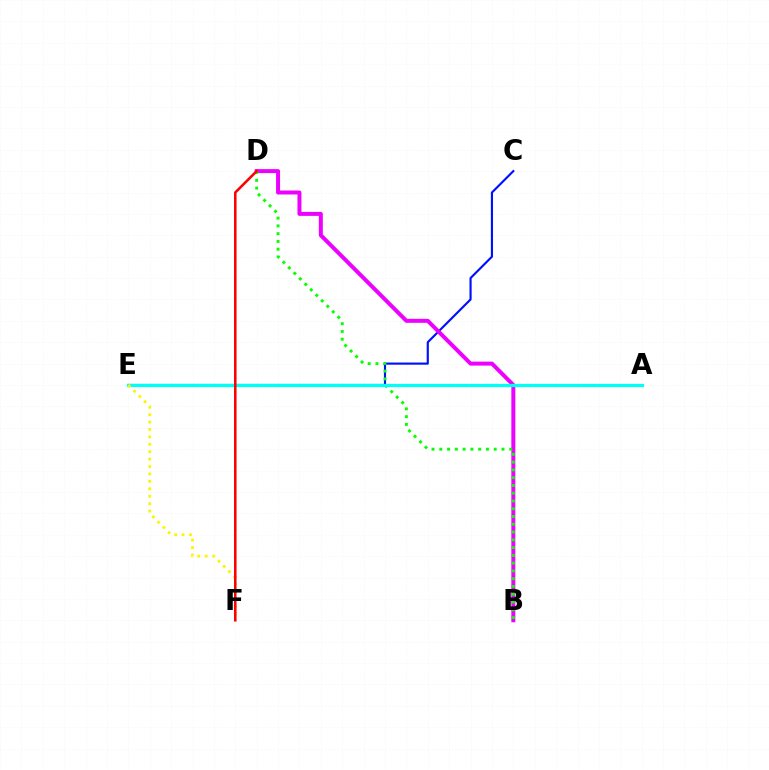{('C', 'E'): [{'color': '#0010ff', 'line_style': 'solid', 'thickness': 1.54}], ('B', 'D'): [{'color': '#ee00ff', 'line_style': 'solid', 'thickness': 2.86}, {'color': '#08ff00', 'line_style': 'dotted', 'thickness': 2.11}], ('A', 'E'): [{'color': '#00fff6', 'line_style': 'solid', 'thickness': 2.32}], ('E', 'F'): [{'color': '#fcf500', 'line_style': 'dotted', 'thickness': 2.02}], ('D', 'F'): [{'color': '#ff0000', 'line_style': 'solid', 'thickness': 1.84}]}